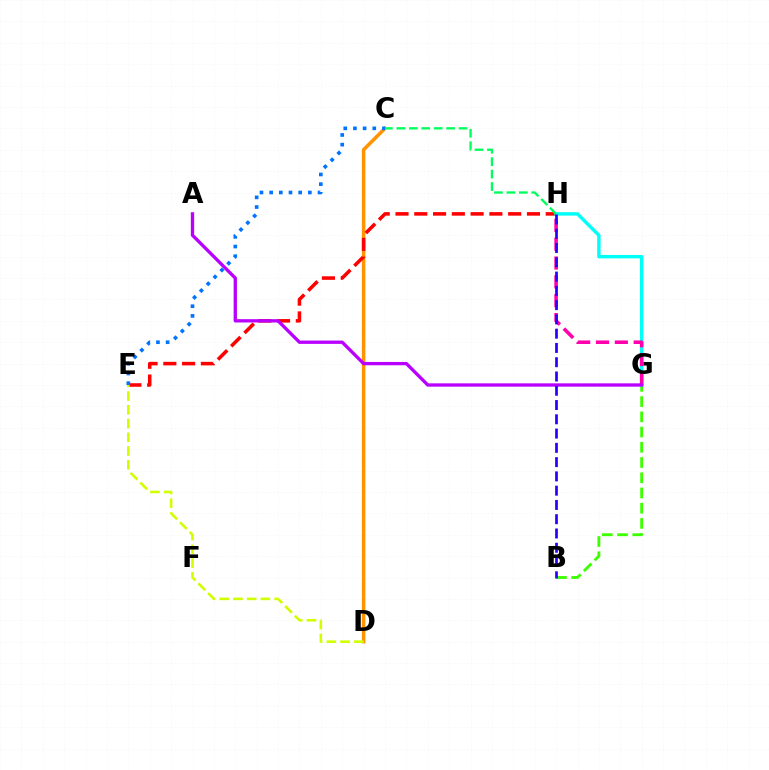{('C', 'D'): [{'color': '#ff9400', 'line_style': 'solid', 'thickness': 2.53}], ('E', 'H'): [{'color': '#ff0000', 'line_style': 'dashed', 'thickness': 2.55}], ('B', 'G'): [{'color': '#3dff00', 'line_style': 'dashed', 'thickness': 2.07}], ('D', 'E'): [{'color': '#d1ff00', 'line_style': 'dashed', 'thickness': 1.87}], ('G', 'H'): [{'color': '#00fff6', 'line_style': 'solid', 'thickness': 2.47}, {'color': '#ff00ac', 'line_style': 'dashed', 'thickness': 2.56}], ('C', 'H'): [{'color': '#00ff5c', 'line_style': 'dashed', 'thickness': 1.69}], ('A', 'G'): [{'color': '#b900ff', 'line_style': 'solid', 'thickness': 2.39}], ('C', 'E'): [{'color': '#0074ff', 'line_style': 'dotted', 'thickness': 2.63}], ('B', 'H'): [{'color': '#2500ff', 'line_style': 'dashed', 'thickness': 1.94}]}